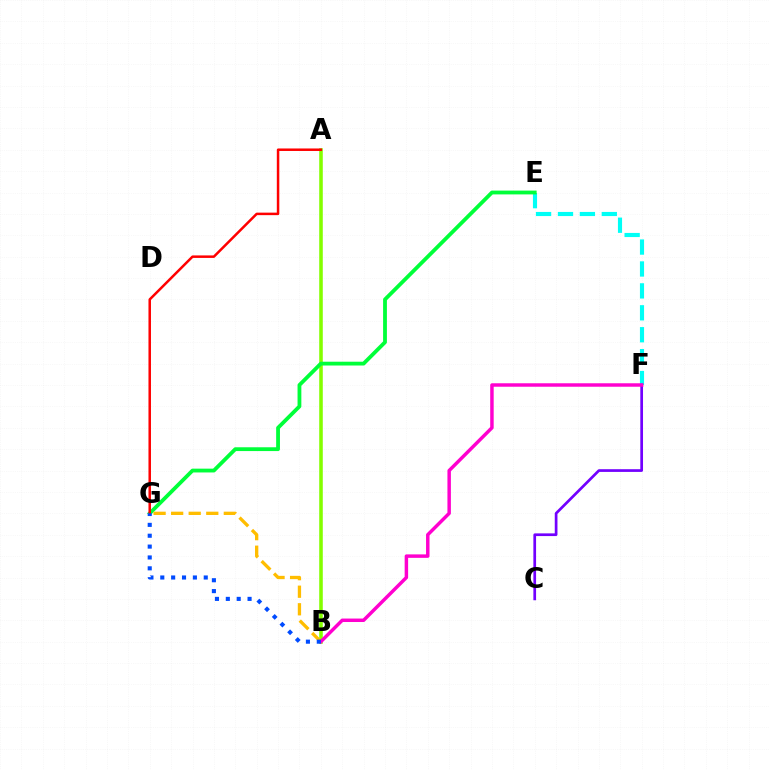{('E', 'F'): [{'color': '#00fff6', 'line_style': 'dashed', 'thickness': 2.98}], ('A', 'B'): [{'color': '#84ff00', 'line_style': 'solid', 'thickness': 2.57}], ('C', 'F'): [{'color': '#7200ff', 'line_style': 'solid', 'thickness': 1.95}], ('E', 'G'): [{'color': '#00ff39', 'line_style': 'solid', 'thickness': 2.74}], ('A', 'G'): [{'color': '#ff0000', 'line_style': 'solid', 'thickness': 1.8}], ('B', 'G'): [{'color': '#ffbd00', 'line_style': 'dashed', 'thickness': 2.39}, {'color': '#004bff', 'line_style': 'dotted', 'thickness': 2.95}], ('B', 'F'): [{'color': '#ff00cf', 'line_style': 'solid', 'thickness': 2.49}]}